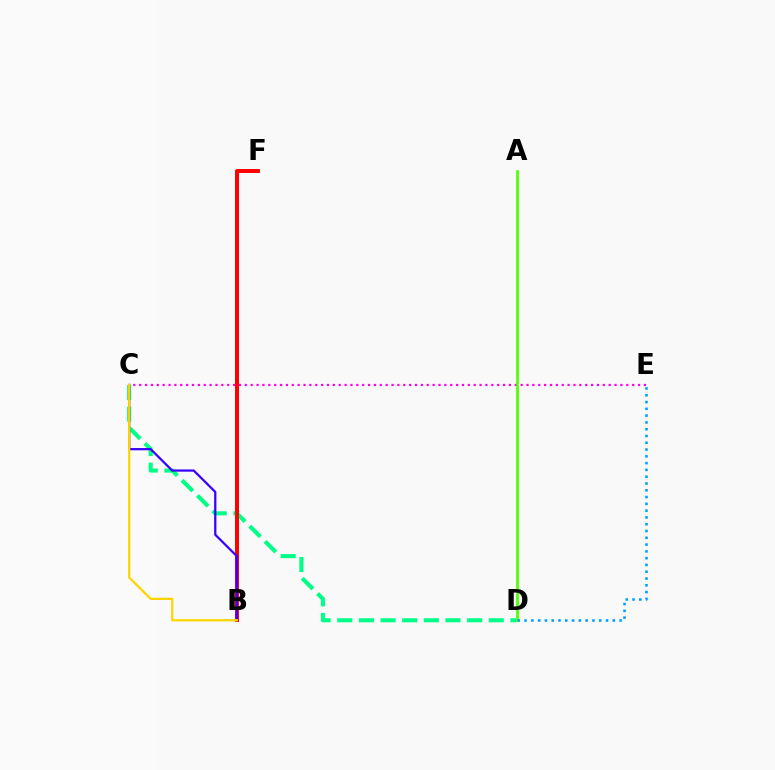{('C', 'E'): [{'color': '#ff00ed', 'line_style': 'dotted', 'thickness': 1.59}], ('C', 'D'): [{'color': '#00ff86', 'line_style': 'dashed', 'thickness': 2.94}], ('A', 'D'): [{'color': '#4fff00', 'line_style': 'solid', 'thickness': 1.92}], ('B', 'F'): [{'color': '#ff0000', 'line_style': 'solid', 'thickness': 2.85}], ('D', 'E'): [{'color': '#009eff', 'line_style': 'dotted', 'thickness': 1.84}], ('B', 'C'): [{'color': '#3700ff', 'line_style': 'solid', 'thickness': 1.61}, {'color': '#ffd500', 'line_style': 'solid', 'thickness': 1.62}]}